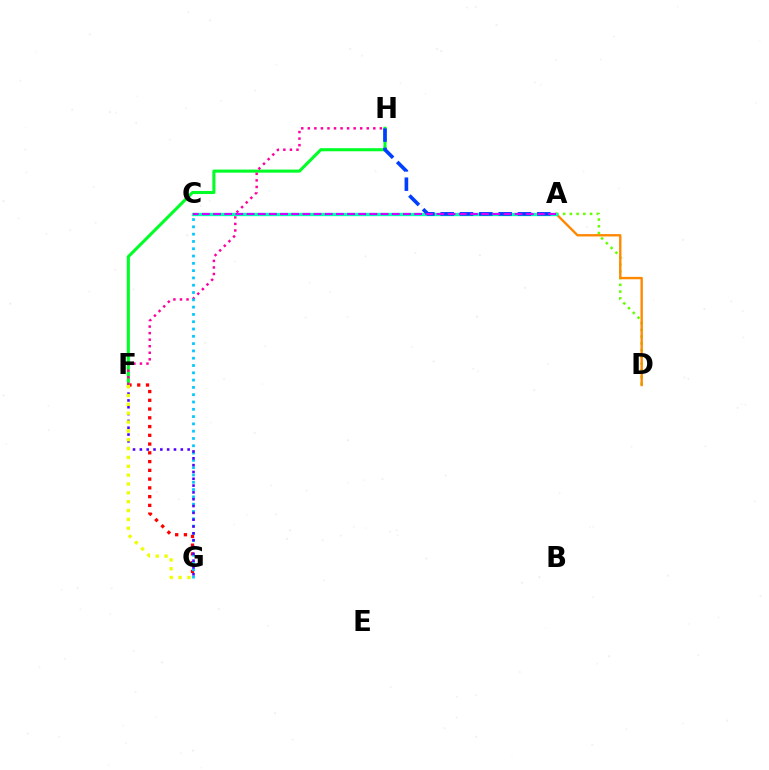{('A', 'D'): [{'color': '#66ff00', 'line_style': 'dotted', 'thickness': 1.83}, {'color': '#ff8800', 'line_style': 'solid', 'thickness': 1.71}], ('F', 'G'): [{'color': '#ff0000', 'line_style': 'dotted', 'thickness': 2.38}, {'color': '#4f00ff', 'line_style': 'dotted', 'thickness': 1.85}, {'color': '#eeff00', 'line_style': 'dotted', 'thickness': 2.4}], ('F', 'H'): [{'color': '#00ff27', 'line_style': 'solid', 'thickness': 2.22}, {'color': '#ff00a0', 'line_style': 'dotted', 'thickness': 1.78}], ('C', 'G'): [{'color': '#00c7ff', 'line_style': 'dotted', 'thickness': 1.98}], ('A', 'C'): [{'color': '#00ffaf', 'line_style': 'solid', 'thickness': 2.39}, {'color': '#d600ff', 'line_style': 'dashed', 'thickness': 1.52}], ('A', 'H'): [{'color': '#003fff', 'line_style': 'dashed', 'thickness': 2.63}]}